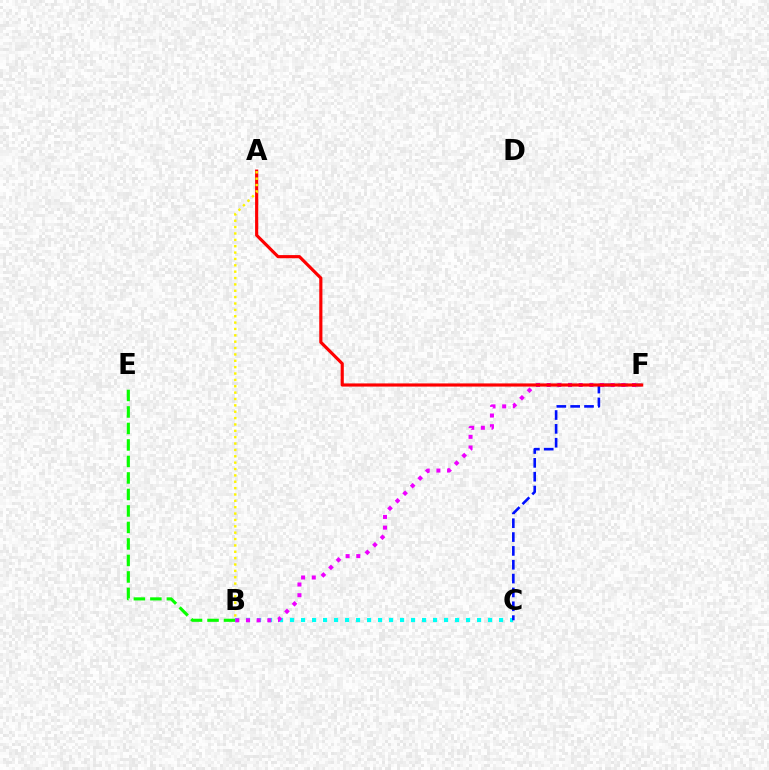{('B', 'E'): [{'color': '#08ff00', 'line_style': 'dashed', 'thickness': 2.24}], ('B', 'C'): [{'color': '#00fff6', 'line_style': 'dotted', 'thickness': 2.99}], ('C', 'F'): [{'color': '#0010ff', 'line_style': 'dashed', 'thickness': 1.88}], ('B', 'F'): [{'color': '#ee00ff', 'line_style': 'dotted', 'thickness': 2.9}], ('A', 'F'): [{'color': '#ff0000', 'line_style': 'solid', 'thickness': 2.27}], ('A', 'B'): [{'color': '#fcf500', 'line_style': 'dotted', 'thickness': 1.73}]}